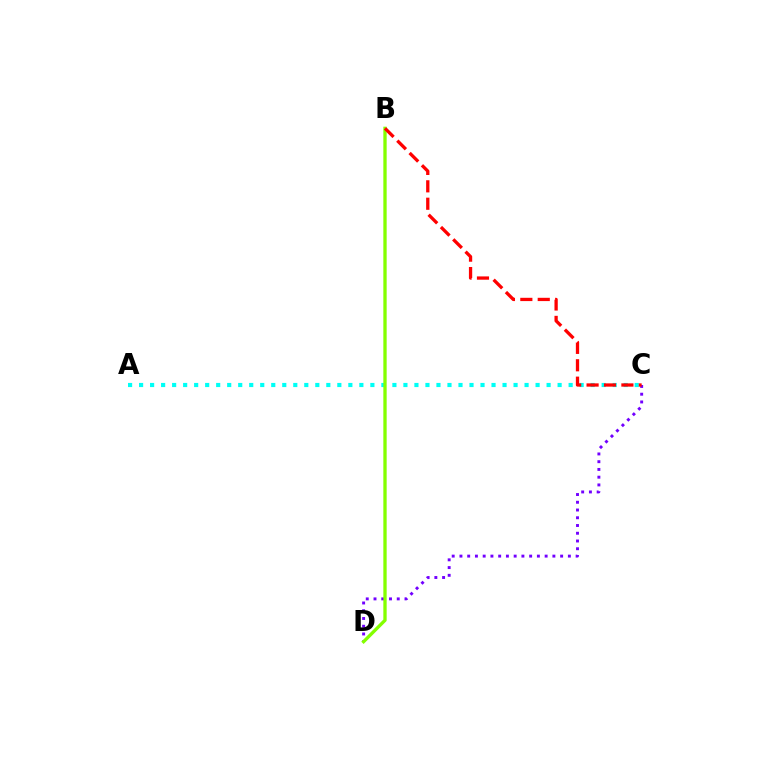{('C', 'D'): [{'color': '#7200ff', 'line_style': 'dotted', 'thickness': 2.1}], ('A', 'C'): [{'color': '#00fff6', 'line_style': 'dotted', 'thickness': 2.99}], ('B', 'D'): [{'color': '#84ff00', 'line_style': 'solid', 'thickness': 2.39}], ('B', 'C'): [{'color': '#ff0000', 'line_style': 'dashed', 'thickness': 2.37}]}